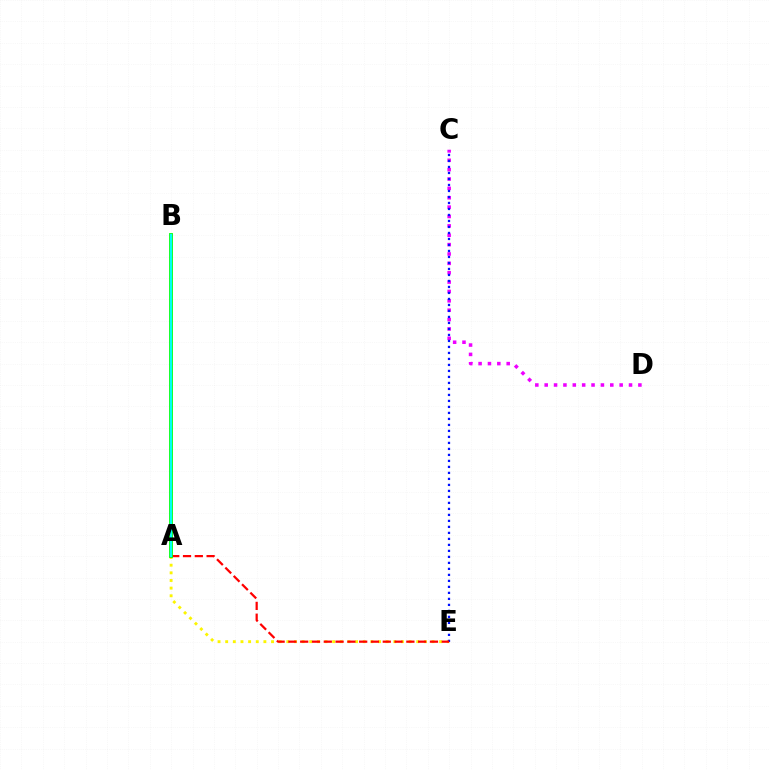{('C', 'D'): [{'color': '#ee00ff', 'line_style': 'dotted', 'thickness': 2.55}], ('A', 'E'): [{'color': '#fcf500', 'line_style': 'dotted', 'thickness': 2.08}, {'color': '#ff0000', 'line_style': 'dashed', 'thickness': 1.6}], ('C', 'E'): [{'color': '#0010ff', 'line_style': 'dotted', 'thickness': 1.63}], ('A', 'B'): [{'color': '#08ff00', 'line_style': 'solid', 'thickness': 2.76}, {'color': '#00fff6', 'line_style': 'solid', 'thickness': 1.61}]}